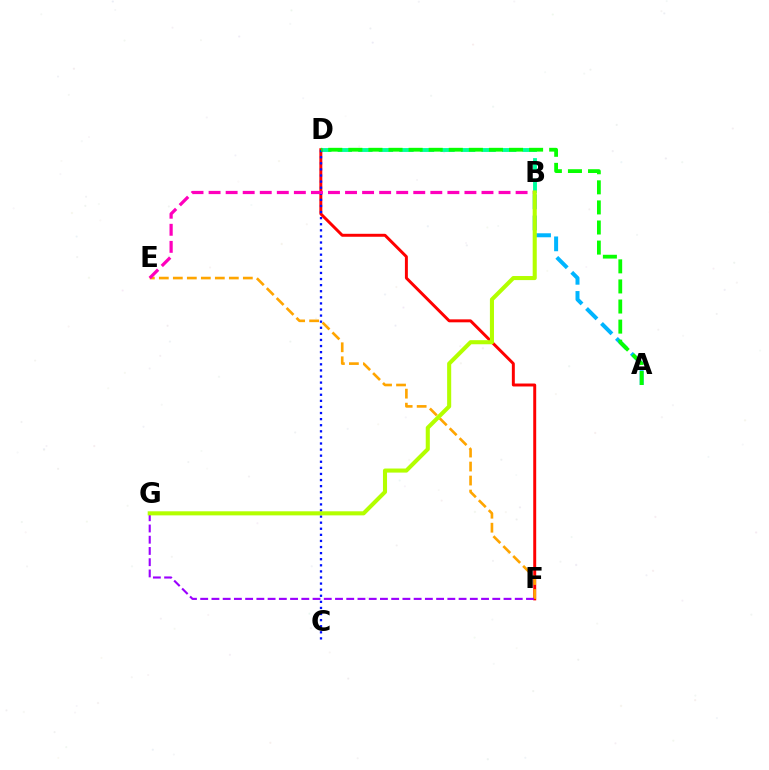{('B', 'D'): [{'color': '#00ff9d', 'line_style': 'dashed', 'thickness': 2.79}], ('A', 'B'): [{'color': '#00b5ff', 'line_style': 'dashed', 'thickness': 2.87}], ('D', 'F'): [{'color': '#ff0000', 'line_style': 'solid', 'thickness': 2.13}], ('E', 'F'): [{'color': '#ffa500', 'line_style': 'dashed', 'thickness': 1.9}], ('C', 'D'): [{'color': '#0010ff', 'line_style': 'dotted', 'thickness': 1.65}], ('B', 'E'): [{'color': '#ff00bd', 'line_style': 'dashed', 'thickness': 2.32}], ('F', 'G'): [{'color': '#9b00ff', 'line_style': 'dashed', 'thickness': 1.53}], ('B', 'G'): [{'color': '#b3ff00', 'line_style': 'solid', 'thickness': 2.93}], ('A', 'D'): [{'color': '#08ff00', 'line_style': 'dashed', 'thickness': 2.73}]}